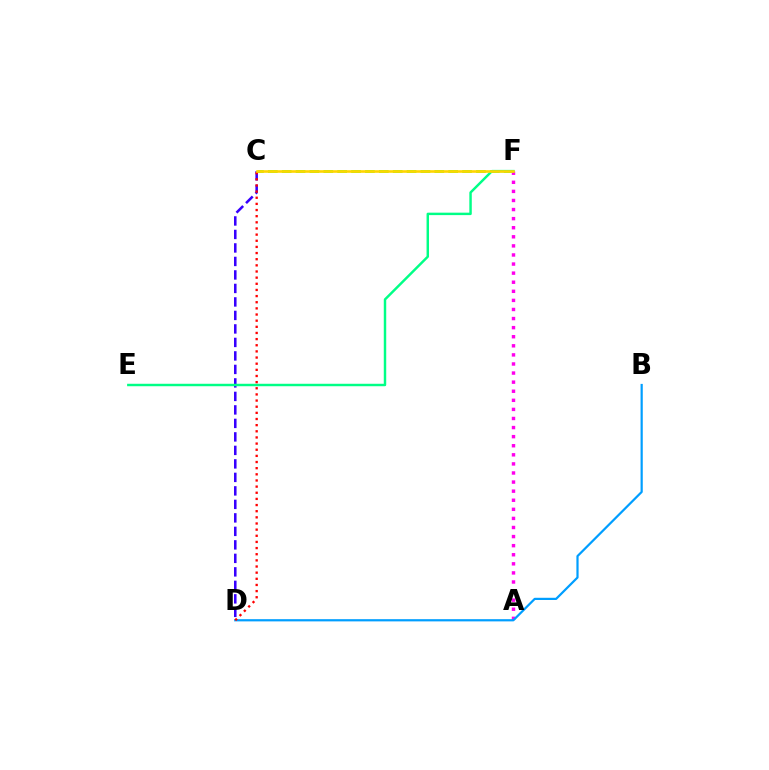{('C', 'D'): [{'color': '#3700ff', 'line_style': 'dashed', 'thickness': 1.83}, {'color': '#ff0000', 'line_style': 'dotted', 'thickness': 1.67}], ('C', 'F'): [{'color': '#4fff00', 'line_style': 'dashed', 'thickness': 1.88}, {'color': '#ffd500', 'line_style': 'solid', 'thickness': 1.88}], ('A', 'F'): [{'color': '#ff00ed', 'line_style': 'dotted', 'thickness': 2.47}], ('B', 'D'): [{'color': '#009eff', 'line_style': 'solid', 'thickness': 1.59}], ('E', 'F'): [{'color': '#00ff86', 'line_style': 'solid', 'thickness': 1.76}]}